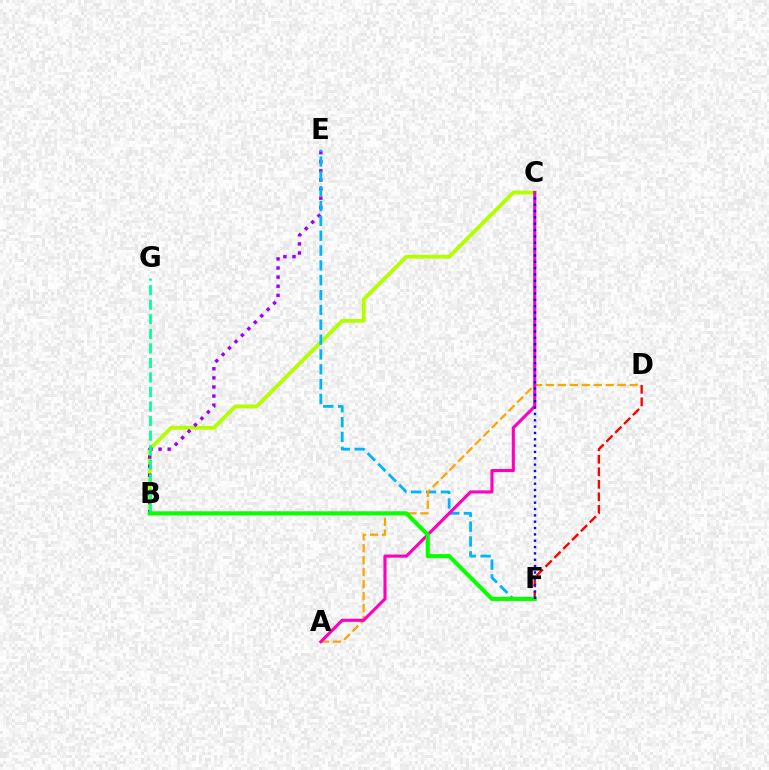{('B', 'C'): [{'color': '#b3ff00', 'line_style': 'solid', 'thickness': 2.75}], ('B', 'E'): [{'color': '#9b00ff', 'line_style': 'dotted', 'thickness': 2.47}], ('E', 'F'): [{'color': '#00b5ff', 'line_style': 'dashed', 'thickness': 2.02}], ('A', 'D'): [{'color': '#ffa500', 'line_style': 'dashed', 'thickness': 1.62}], ('B', 'G'): [{'color': '#00ff9d', 'line_style': 'dashed', 'thickness': 1.98}], ('A', 'C'): [{'color': '#ff00bd', 'line_style': 'solid', 'thickness': 2.24}], ('D', 'F'): [{'color': '#ff0000', 'line_style': 'dashed', 'thickness': 1.7}], ('B', 'F'): [{'color': '#08ff00', 'line_style': 'solid', 'thickness': 2.94}], ('C', 'F'): [{'color': '#0010ff', 'line_style': 'dotted', 'thickness': 1.72}]}